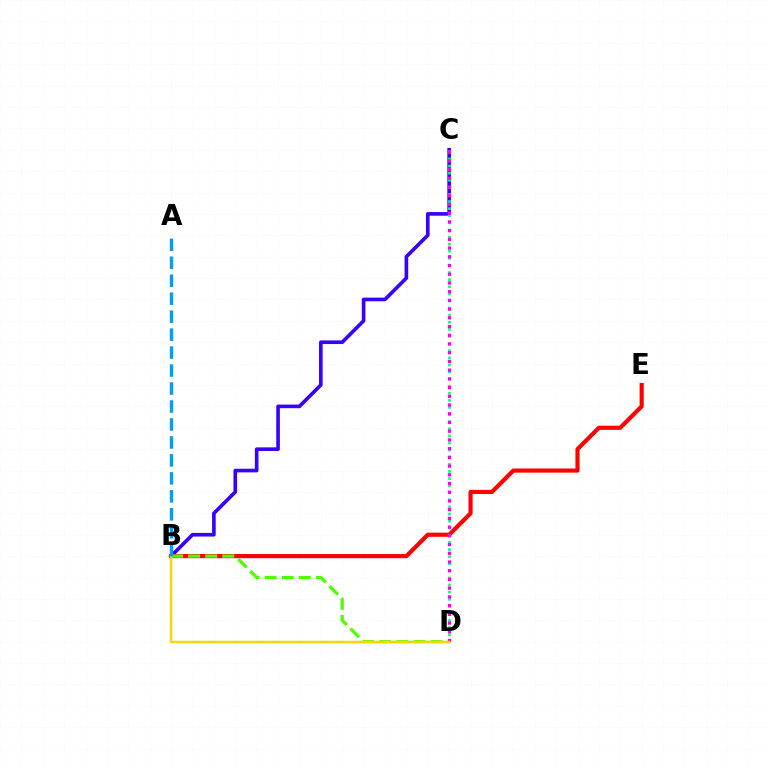{('B', 'C'): [{'color': '#3700ff', 'line_style': 'solid', 'thickness': 2.61}], ('B', 'E'): [{'color': '#ff0000', 'line_style': 'solid', 'thickness': 2.99}], ('B', 'D'): [{'color': '#4fff00', 'line_style': 'dashed', 'thickness': 2.32}, {'color': '#ffd500', 'line_style': 'solid', 'thickness': 1.79}], ('C', 'D'): [{'color': '#00ff86', 'line_style': 'dotted', 'thickness': 1.93}, {'color': '#ff00ed', 'line_style': 'dotted', 'thickness': 2.37}], ('A', 'B'): [{'color': '#009eff', 'line_style': 'dashed', 'thickness': 2.44}]}